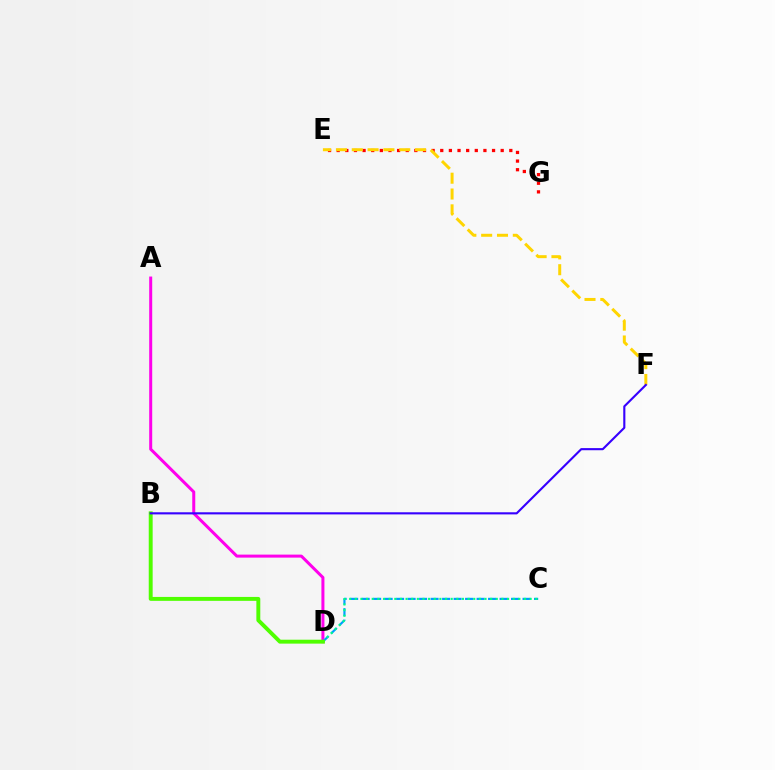{('A', 'D'): [{'color': '#ff00ed', 'line_style': 'solid', 'thickness': 2.17}], ('C', 'D'): [{'color': '#009eff', 'line_style': 'dashed', 'thickness': 1.56}, {'color': '#00ff86', 'line_style': 'dotted', 'thickness': 1.53}], ('E', 'G'): [{'color': '#ff0000', 'line_style': 'dotted', 'thickness': 2.35}], ('B', 'D'): [{'color': '#4fff00', 'line_style': 'solid', 'thickness': 2.82}], ('E', 'F'): [{'color': '#ffd500', 'line_style': 'dashed', 'thickness': 2.15}], ('B', 'F'): [{'color': '#3700ff', 'line_style': 'solid', 'thickness': 1.53}]}